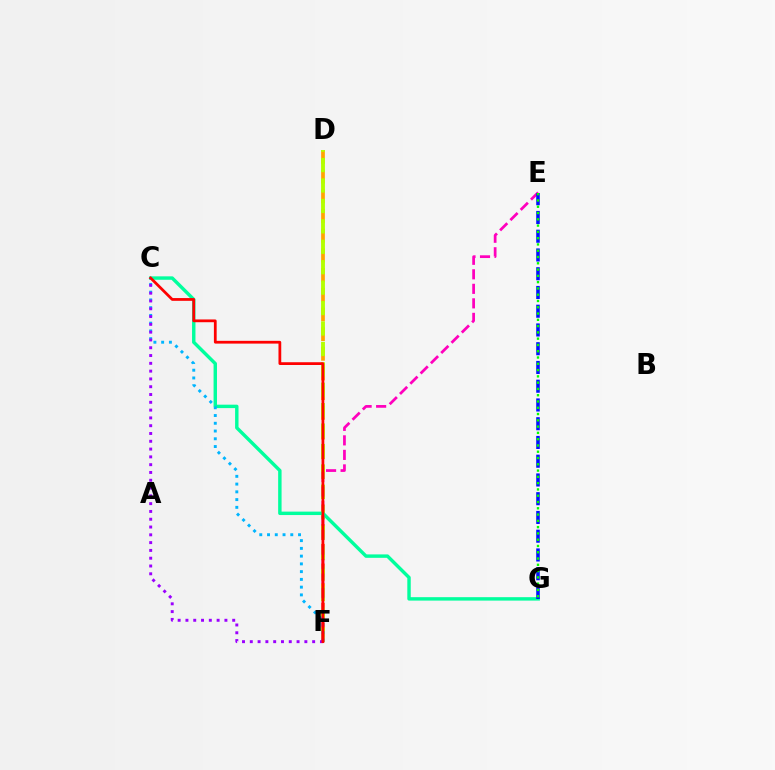{('D', 'F'): [{'color': '#ffa500', 'line_style': 'dashed', 'thickness': 2.68}, {'color': '#b3ff00', 'line_style': 'dashed', 'thickness': 2.77}], ('C', 'G'): [{'color': '#00ff9d', 'line_style': 'solid', 'thickness': 2.47}], ('C', 'F'): [{'color': '#00b5ff', 'line_style': 'dotted', 'thickness': 2.11}, {'color': '#9b00ff', 'line_style': 'dotted', 'thickness': 2.12}, {'color': '#ff0000', 'line_style': 'solid', 'thickness': 1.99}], ('E', 'F'): [{'color': '#ff00bd', 'line_style': 'dashed', 'thickness': 1.97}], ('E', 'G'): [{'color': '#0010ff', 'line_style': 'dashed', 'thickness': 2.55}, {'color': '#08ff00', 'line_style': 'dotted', 'thickness': 1.71}]}